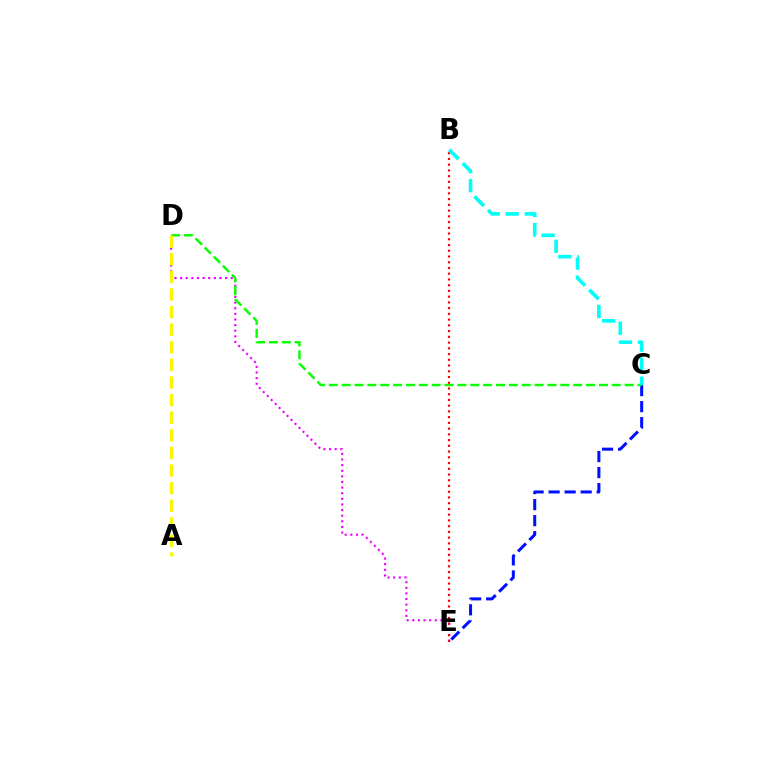{('D', 'E'): [{'color': '#ee00ff', 'line_style': 'dotted', 'thickness': 1.53}], ('C', 'E'): [{'color': '#0010ff', 'line_style': 'dashed', 'thickness': 2.18}], ('C', 'D'): [{'color': '#08ff00', 'line_style': 'dashed', 'thickness': 1.75}], ('B', 'E'): [{'color': '#ff0000', 'line_style': 'dotted', 'thickness': 1.56}], ('B', 'C'): [{'color': '#00fff6', 'line_style': 'dashed', 'thickness': 2.59}], ('A', 'D'): [{'color': '#fcf500', 'line_style': 'dashed', 'thickness': 2.39}]}